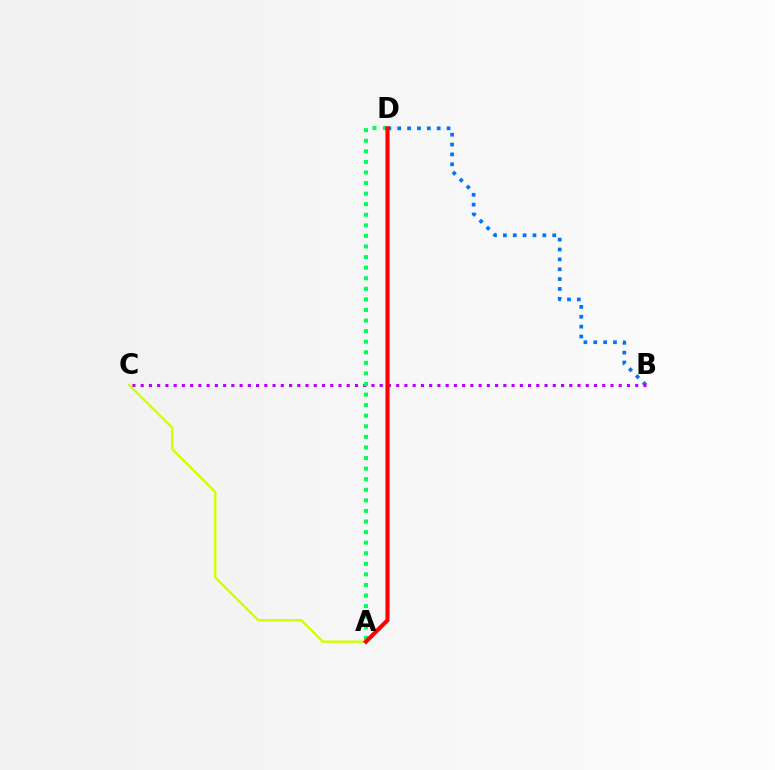{('B', 'D'): [{'color': '#0074ff', 'line_style': 'dotted', 'thickness': 2.68}], ('B', 'C'): [{'color': '#b900ff', 'line_style': 'dotted', 'thickness': 2.24}], ('A', 'D'): [{'color': '#00ff5c', 'line_style': 'dotted', 'thickness': 2.87}, {'color': '#ff0000', 'line_style': 'solid', 'thickness': 2.95}], ('A', 'C'): [{'color': '#d1ff00', 'line_style': 'solid', 'thickness': 1.71}]}